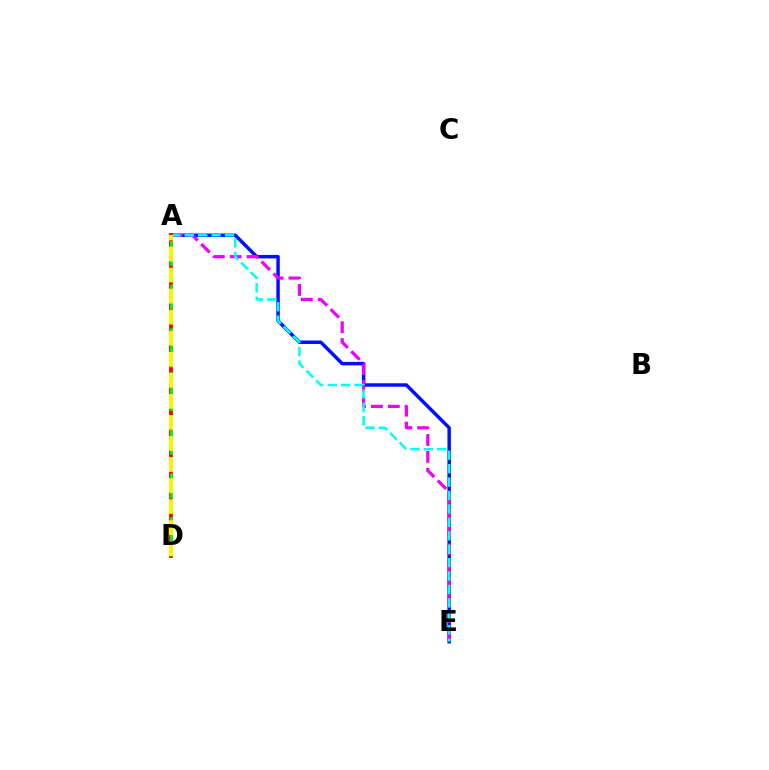{('A', 'E'): [{'color': '#0010ff', 'line_style': 'solid', 'thickness': 2.5}, {'color': '#ee00ff', 'line_style': 'dashed', 'thickness': 2.29}, {'color': '#00fff6', 'line_style': 'dashed', 'thickness': 1.82}], ('A', 'D'): [{'color': '#ff0000', 'line_style': 'solid', 'thickness': 2.74}, {'color': '#08ff00', 'line_style': 'dashed', 'thickness': 1.97}, {'color': '#fcf500', 'line_style': 'dashed', 'thickness': 2.86}]}